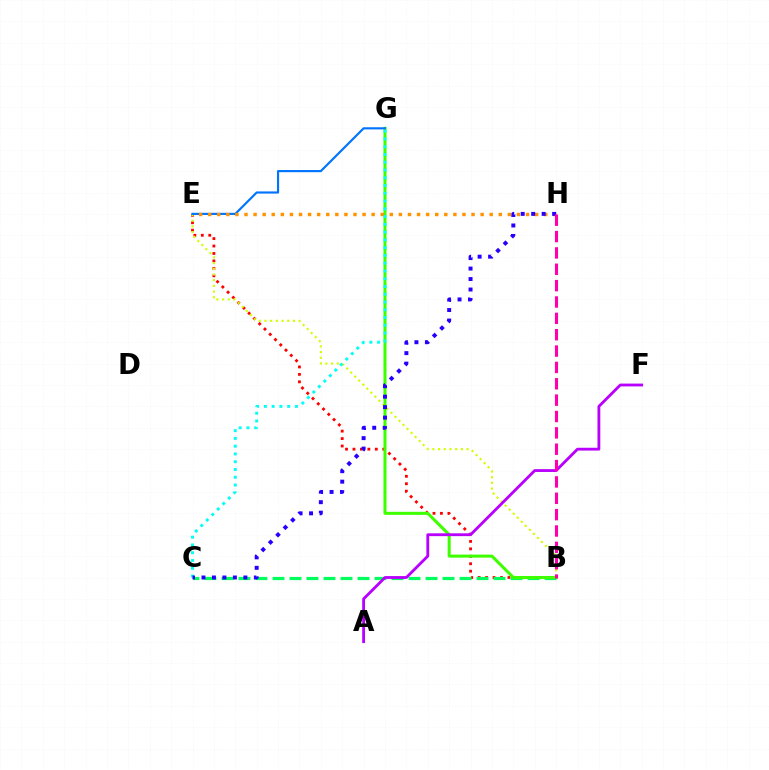{('B', 'E'): [{'color': '#ff0000', 'line_style': 'dotted', 'thickness': 2.02}, {'color': '#d1ff00', 'line_style': 'dotted', 'thickness': 1.55}], ('B', 'C'): [{'color': '#00ff5c', 'line_style': 'dashed', 'thickness': 2.31}], ('B', 'G'): [{'color': '#3dff00', 'line_style': 'solid', 'thickness': 2.18}], ('E', 'G'): [{'color': '#0074ff', 'line_style': 'solid', 'thickness': 1.55}], ('E', 'H'): [{'color': '#ff9400', 'line_style': 'dotted', 'thickness': 2.47}], ('C', 'G'): [{'color': '#00fff6', 'line_style': 'dotted', 'thickness': 2.11}], ('C', 'H'): [{'color': '#2500ff', 'line_style': 'dotted', 'thickness': 2.85}], ('A', 'F'): [{'color': '#b900ff', 'line_style': 'solid', 'thickness': 2.03}], ('B', 'H'): [{'color': '#ff00ac', 'line_style': 'dashed', 'thickness': 2.22}]}